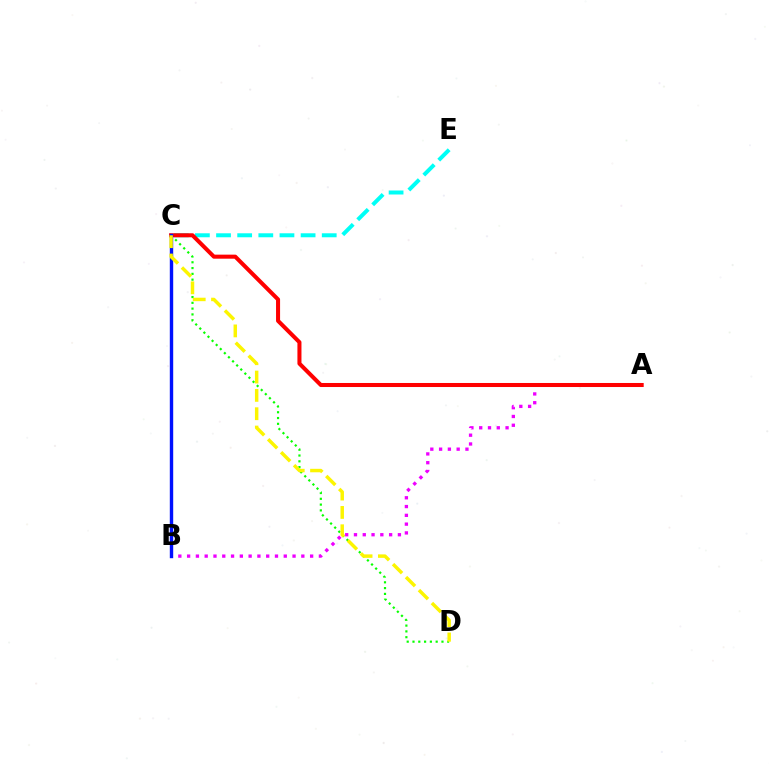{('C', 'D'): [{'color': '#08ff00', 'line_style': 'dotted', 'thickness': 1.57}, {'color': '#fcf500', 'line_style': 'dashed', 'thickness': 2.49}], ('A', 'B'): [{'color': '#ee00ff', 'line_style': 'dotted', 'thickness': 2.39}], ('C', 'E'): [{'color': '#00fff6', 'line_style': 'dashed', 'thickness': 2.87}], ('A', 'C'): [{'color': '#ff0000', 'line_style': 'solid', 'thickness': 2.91}], ('B', 'C'): [{'color': '#0010ff', 'line_style': 'solid', 'thickness': 2.45}]}